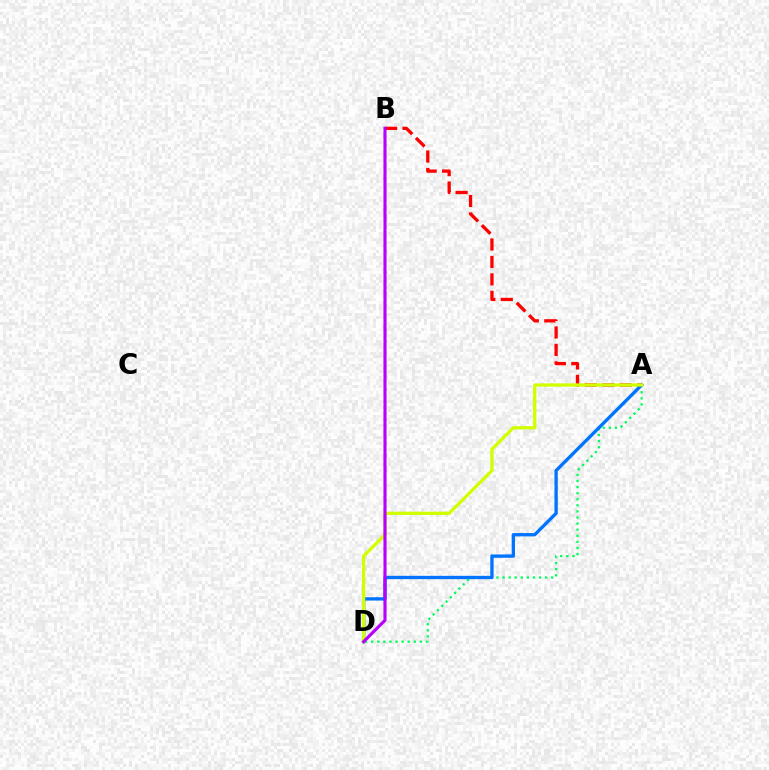{('A', 'D'): [{'color': '#00ff5c', 'line_style': 'dotted', 'thickness': 1.65}, {'color': '#0074ff', 'line_style': 'solid', 'thickness': 2.4}, {'color': '#d1ff00', 'line_style': 'solid', 'thickness': 2.36}], ('A', 'B'): [{'color': '#ff0000', 'line_style': 'dashed', 'thickness': 2.37}], ('B', 'D'): [{'color': '#b900ff', 'line_style': 'solid', 'thickness': 2.24}]}